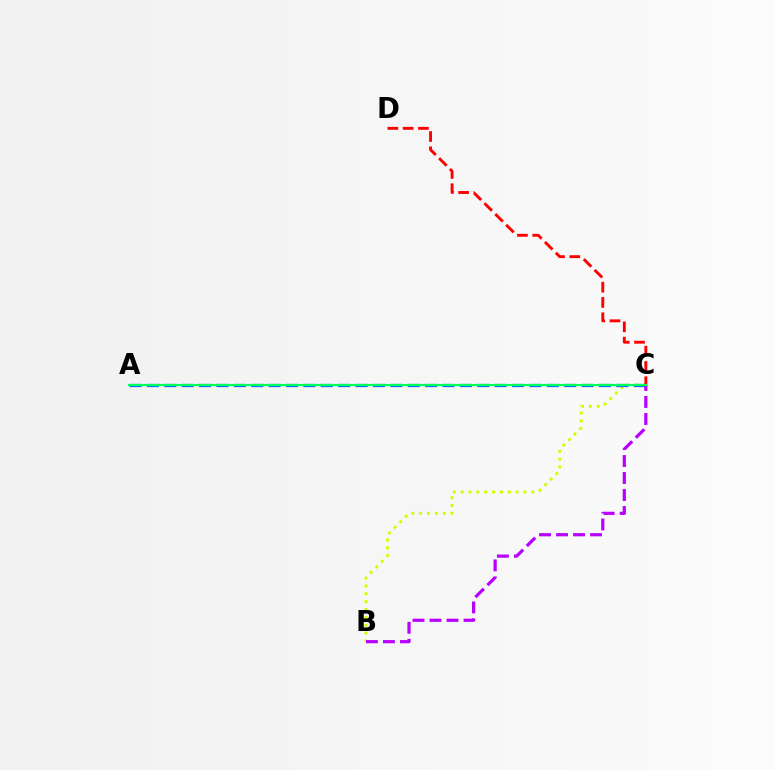{('B', 'C'): [{'color': '#d1ff00', 'line_style': 'dotted', 'thickness': 2.14}, {'color': '#b900ff', 'line_style': 'dashed', 'thickness': 2.31}], ('A', 'C'): [{'color': '#0074ff', 'line_style': 'dashed', 'thickness': 2.36}, {'color': '#00ff5c', 'line_style': 'solid', 'thickness': 1.51}], ('C', 'D'): [{'color': '#ff0000', 'line_style': 'dashed', 'thickness': 2.08}]}